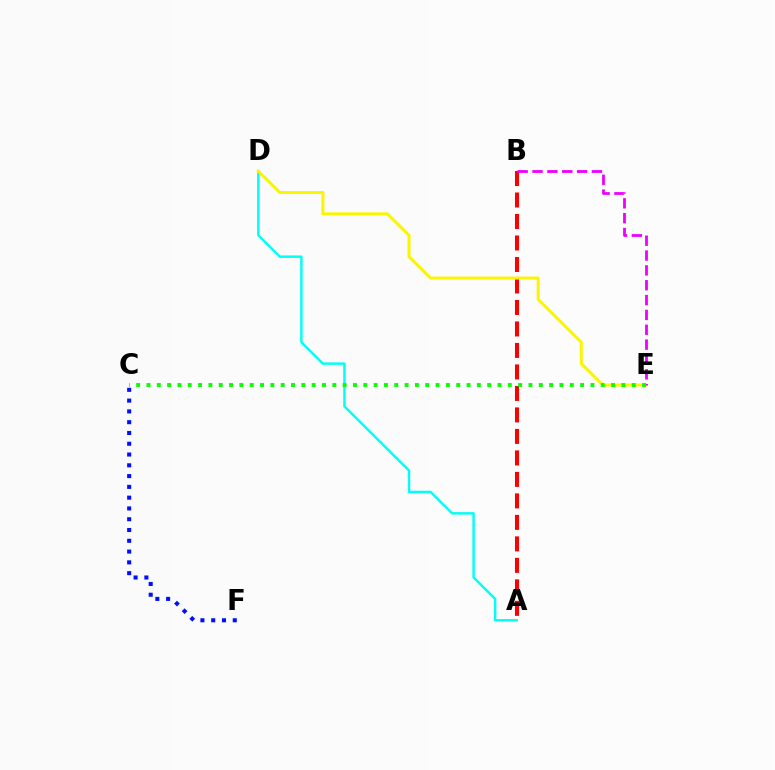{('A', 'D'): [{'color': '#00fff6', 'line_style': 'solid', 'thickness': 1.77}], ('A', 'B'): [{'color': '#ff0000', 'line_style': 'dashed', 'thickness': 2.92}], ('D', 'E'): [{'color': '#fcf500', 'line_style': 'solid', 'thickness': 2.17}], ('C', 'F'): [{'color': '#0010ff', 'line_style': 'dotted', 'thickness': 2.93}], ('B', 'E'): [{'color': '#ee00ff', 'line_style': 'dashed', 'thickness': 2.02}], ('C', 'E'): [{'color': '#08ff00', 'line_style': 'dotted', 'thickness': 2.81}]}